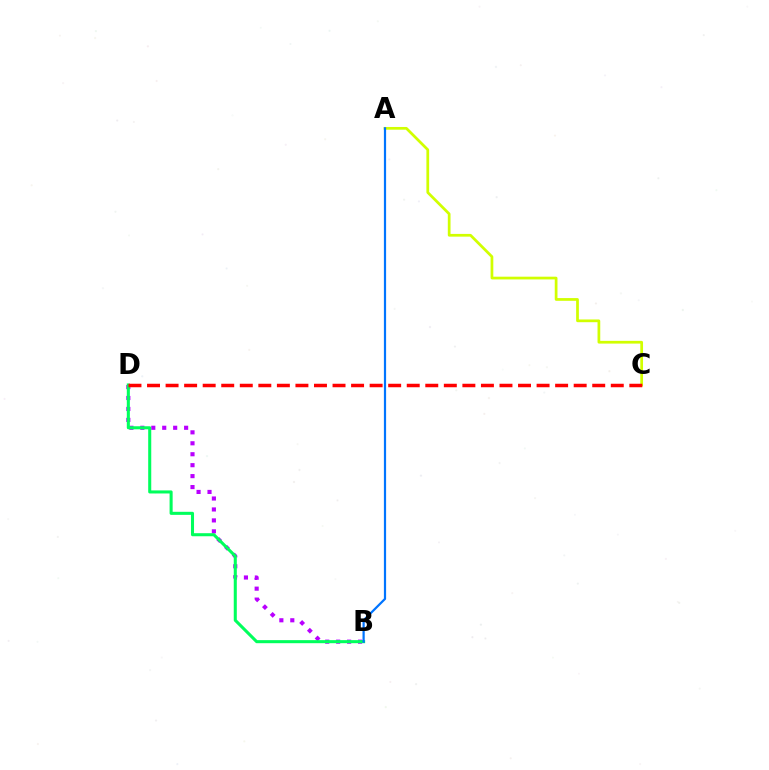{('B', 'D'): [{'color': '#b900ff', 'line_style': 'dotted', 'thickness': 2.97}, {'color': '#00ff5c', 'line_style': 'solid', 'thickness': 2.2}], ('A', 'C'): [{'color': '#d1ff00', 'line_style': 'solid', 'thickness': 1.97}], ('A', 'B'): [{'color': '#0074ff', 'line_style': 'solid', 'thickness': 1.59}], ('C', 'D'): [{'color': '#ff0000', 'line_style': 'dashed', 'thickness': 2.52}]}